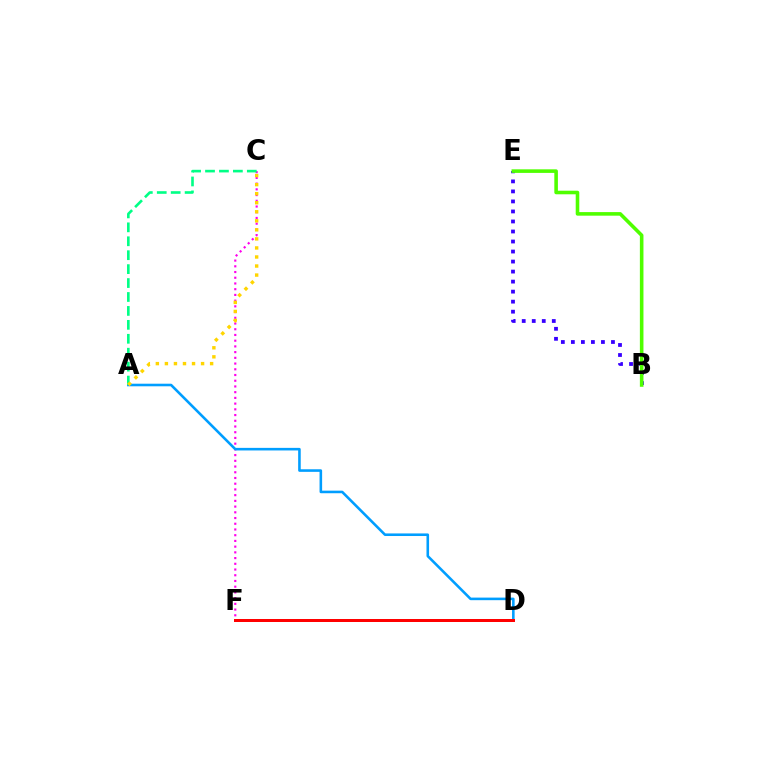{('C', 'F'): [{'color': '#ff00ed', 'line_style': 'dotted', 'thickness': 1.55}], ('A', 'D'): [{'color': '#009eff', 'line_style': 'solid', 'thickness': 1.86}], ('A', 'C'): [{'color': '#00ff86', 'line_style': 'dashed', 'thickness': 1.89}, {'color': '#ffd500', 'line_style': 'dotted', 'thickness': 2.46}], ('B', 'E'): [{'color': '#3700ff', 'line_style': 'dotted', 'thickness': 2.72}, {'color': '#4fff00', 'line_style': 'solid', 'thickness': 2.58}], ('D', 'F'): [{'color': '#ff0000', 'line_style': 'solid', 'thickness': 2.15}]}